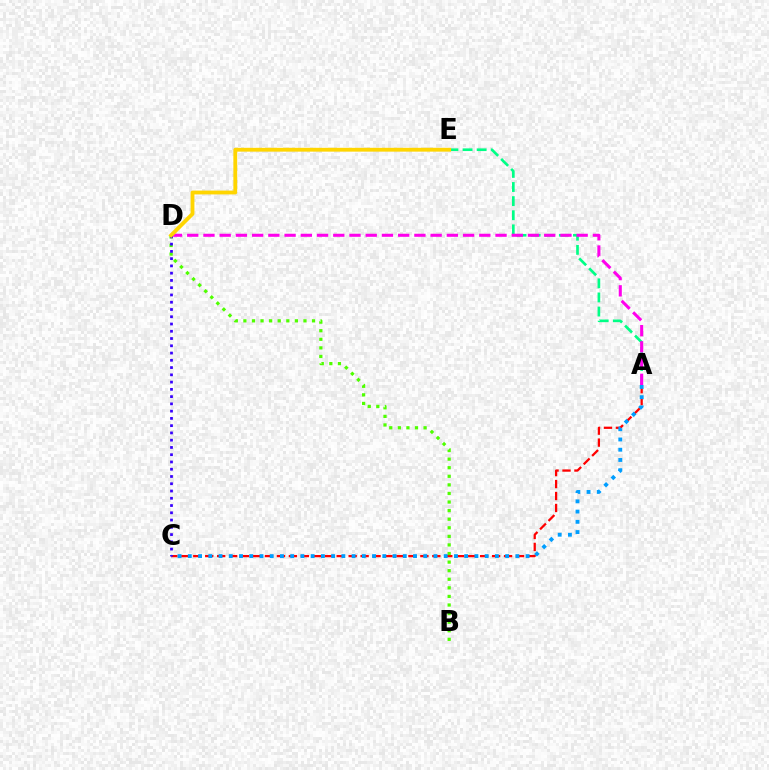{('A', 'C'): [{'color': '#ff0000', 'line_style': 'dashed', 'thickness': 1.62}, {'color': '#009eff', 'line_style': 'dotted', 'thickness': 2.78}], ('A', 'E'): [{'color': '#00ff86', 'line_style': 'dashed', 'thickness': 1.92}], ('A', 'D'): [{'color': '#ff00ed', 'line_style': 'dashed', 'thickness': 2.2}], ('B', 'D'): [{'color': '#4fff00', 'line_style': 'dotted', 'thickness': 2.33}], ('C', 'D'): [{'color': '#3700ff', 'line_style': 'dotted', 'thickness': 1.97}], ('D', 'E'): [{'color': '#ffd500', 'line_style': 'solid', 'thickness': 2.76}]}